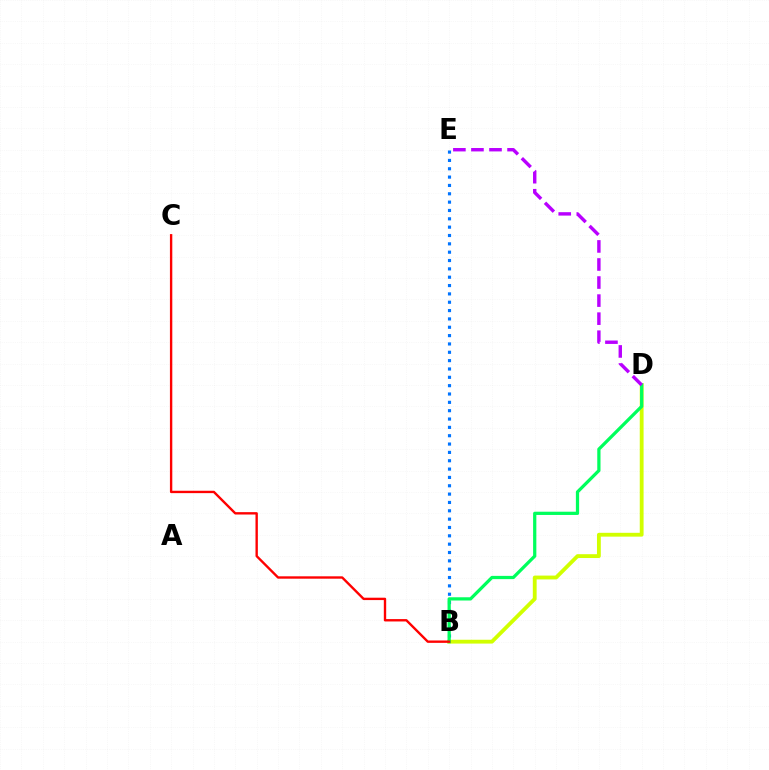{('B', 'E'): [{'color': '#0074ff', 'line_style': 'dotted', 'thickness': 2.27}], ('B', 'D'): [{'color': '#d1ff00', 'line_style': 'solid', 'thickness': 2.76}, {'color': '#00ff5c', 'line_style': 'solid', 'thickness': 2.34}], ('B', 'C'): [{'color': '#ff0000', 'line_style': 'solid', 'thickness': 1.71}], ('D', 'E'): [{'color': '#b900ff', 'line_style': 'dashed', 'thickness': 2.45}]}